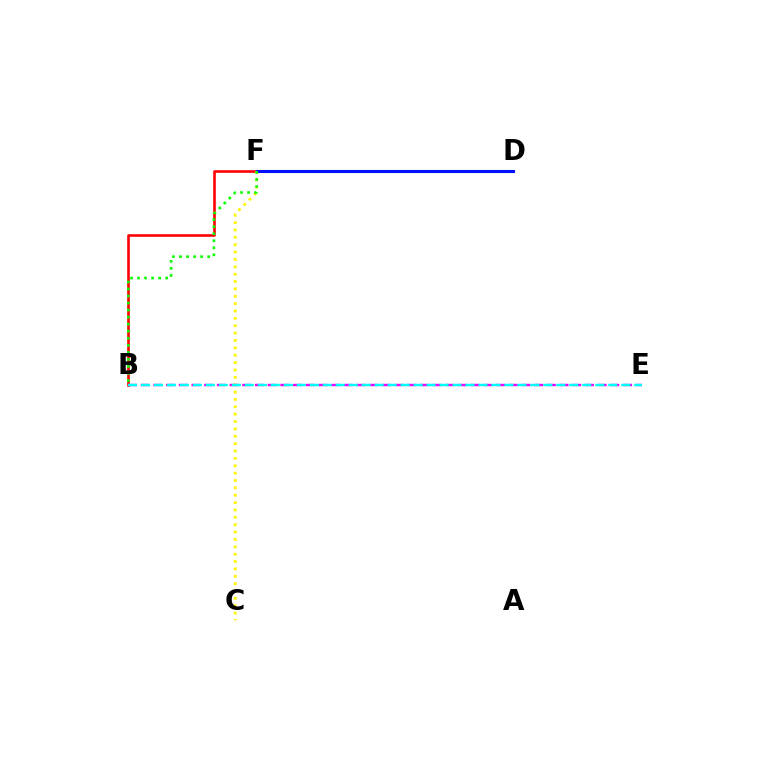{('B', 'F'): [{'color': '#ff0000', 'line_style': 'solid', 'thickness': 1.87}, {'color': '#08ff00', 'line_style': 'dotted', 'thickness': 1.91}], ('C', 'F'): [{'color': '#fcf500', 'line_style': 'dotted', 'thickness': 2.0}], ('D', 'F'): [{'color': '#0010ff', 'line_style': 'solid', 'thickness': 2.22}], ('B', 'E'): [{'color': '#ee00ff', 'line_style': 'dashed', 'thickness': 1.72}, {'color': '#00fff6', 'line_style': 'dashed', 'thickness': 1.76}]}